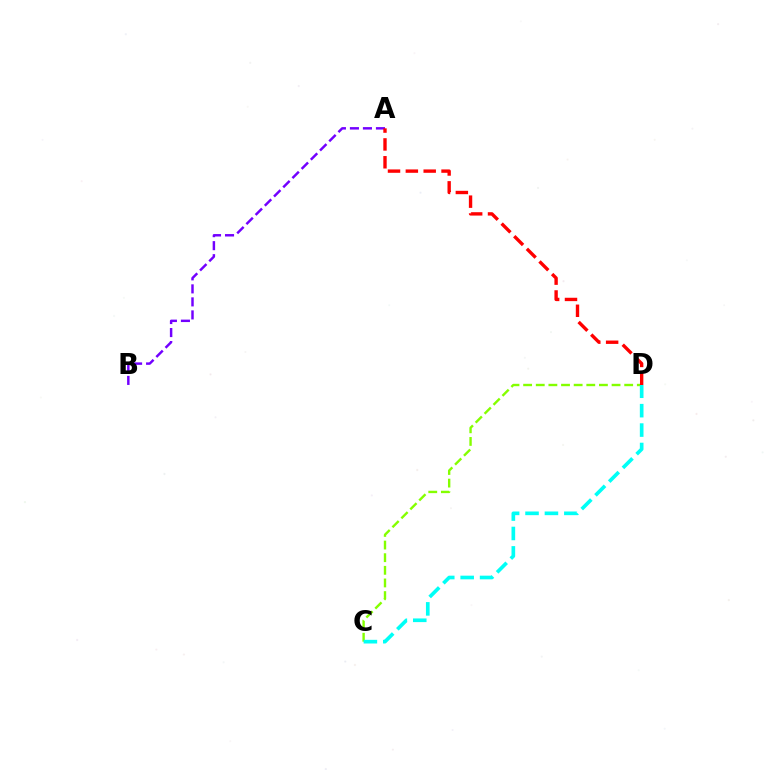{('C', 'D'): [{'color': '#84ff00', 'line_style': 'dashed', 'thickness': 1.72}, {'color': '#00fff6', 'line_style': 'dashed', 'thickness': 2.64}], ('A', 'B'): [{'color': '#7200ff', 'line_style': 'dashed', 'thickness': 1.77}], ('A', 'D'): [{'color': '#ff0000', 'line_style': 'dashed', 'thickness': 2.42}]}